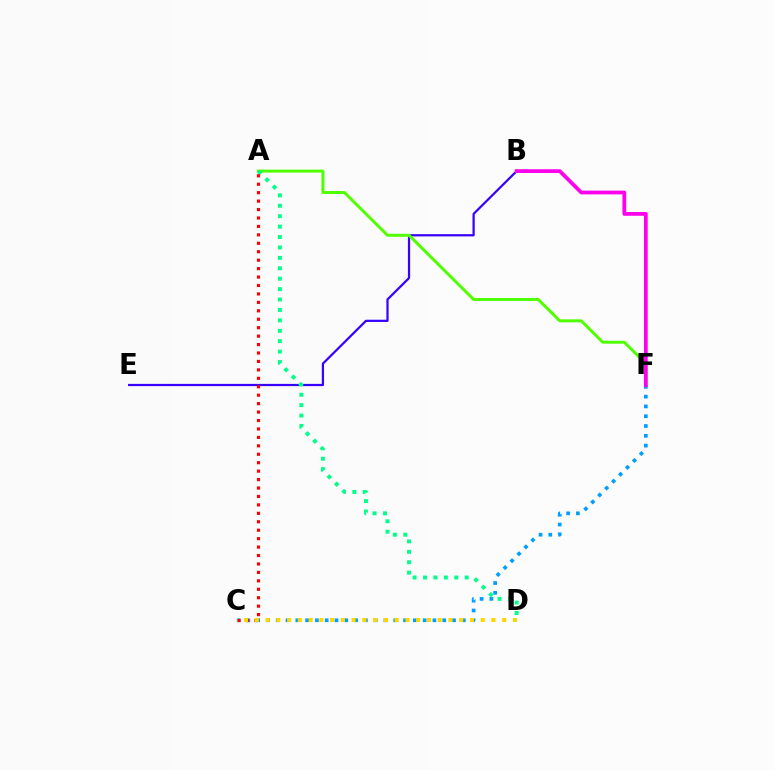{('C', 'F'): [{'color': '#009eff', 'line_style': 'dotted', 'thickness': 2.66}], ('B', 'E'): [{'color': '#3700ff', 'line_style': 'solid', 'thickness': 1.6}], ('A', 'F'): [{'color': '#4fff00', 'line_style': 'solid', 'thickness': 2.13}], ('A', 'D'): [{'color': '#00ff86', 'line_style': 'dotted', 'thickness': 2.83}], ('B', 'F'): [{'color': '#ff00ed', 'line_style': 'solid', 'thickness': 2.71}], ('A', 'C'): [{'color': '#ff0000', 'line_style': 'dotted', 'thickness': 2.29}], ('C', 'D'): [{'color': '#ffd500', 'line_style': 'dotted', 'thickness': 2.92}]}